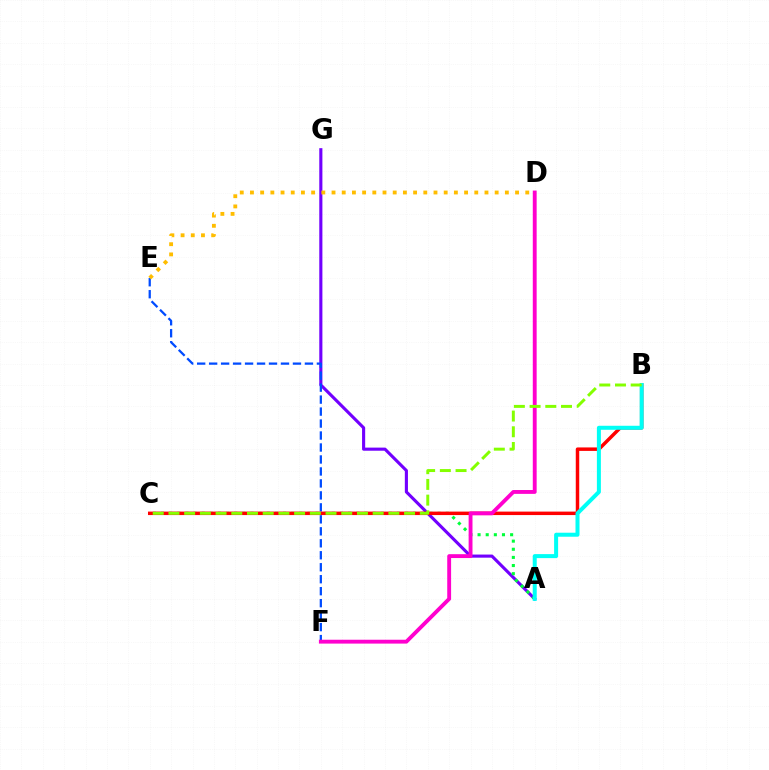{('A', 'G'): [{'color': '#7200ff', 'line_style': 'solid', 'thickness': 2.24}], ('A', 'C'): [{'color': '#00ff39', 'line_style': 'dotted', 'thickness': 2.21}], ('E', 'F'): [{'color': '#004bff', 'line_style': 'dashed', 'thickness': 1.63}], ('B', 'C'): [{'color': '#ff0000', 'line_style': 'solid', 'thickness': 2.5}, {'color': '#84ff00', 'line_style': 'dashed', 'thickness': 2.13}], ('D', 'E'): [{'color': '#ffbd00', 'line_style': 'dotted', 'thickness': 2.77}], ('A', 'B'): [{'color': '#00fff6', 'line_style': 'solid', 'thickness': 2.88}], ('D', 'F'): [{'color': '#ff00cf', 'line_style': 'solid', 'thickness': 2.78}]}